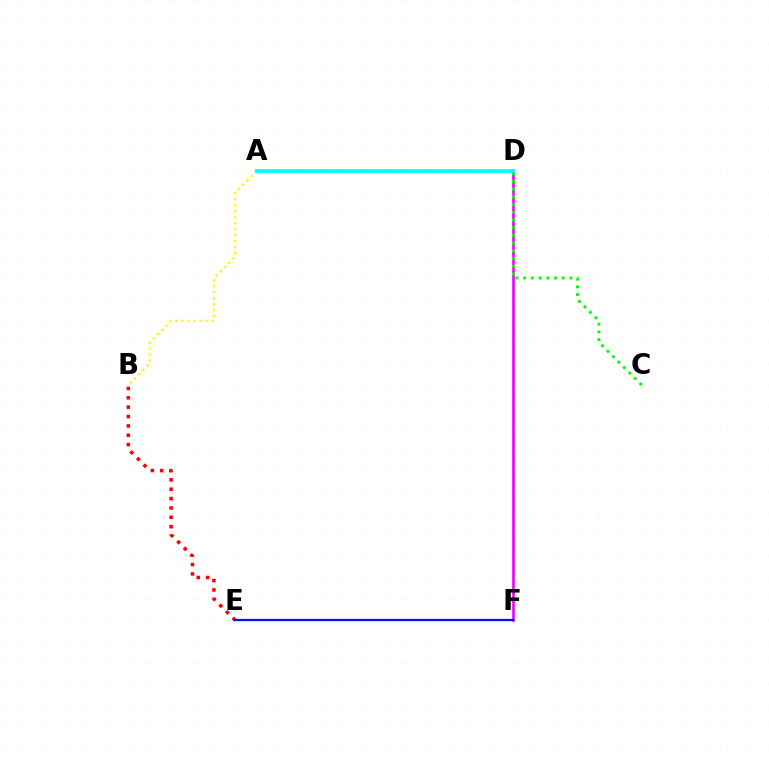{('D', 'F'): [{'color': '#ee00ff', 'line_style': 'solid', 'thickness': 1.88}], ('B', 'E'): [{'color': '#ff0000', 'line_style': 'dotted', 'thickness': 2.54}], ('A', 'B'): [{'color': '#fcf500', 'line_style': 'dotted', 'thickness': 1.63}], ('E', 'F'): [{'color': '#0010ff', 'line_style': 'solid', 'thickness': 1.63}], ('C', 'D'): [{'color': '#08ff00', 'line_style': 'dotted', 'thickness': 2.09}], ('A', 'D'): [{'color': '#00fff6', 'line_style': 'solid', 'thickness': 2.75}]}